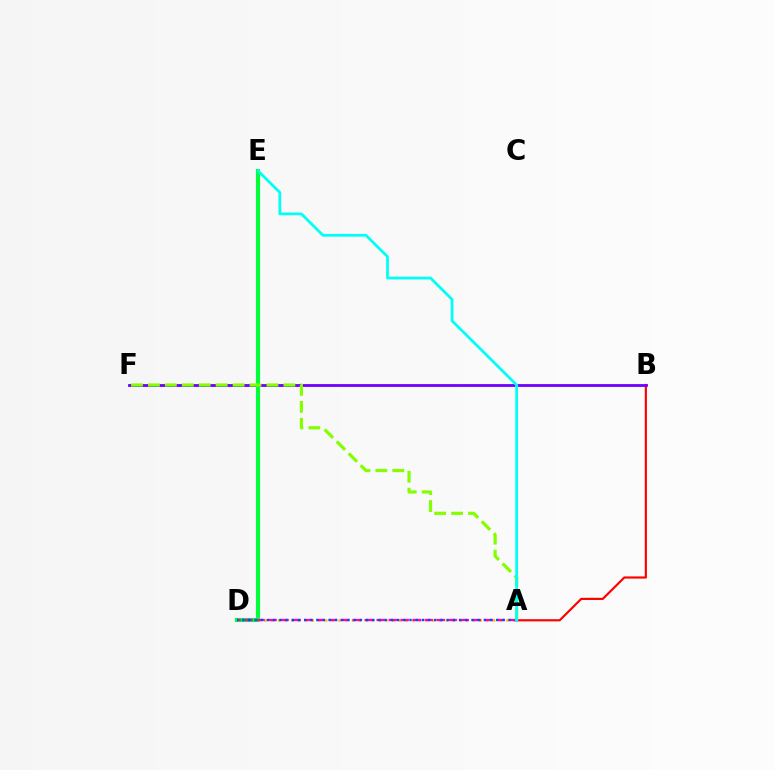{('A', 'B'): [{'color': '#ff0000', 'line_style': 'solid', 'thickness': 1.57}], ('B', 'F'): [{'color': '#7200ff', 'line_style': 'solid', 'thickness': 2.03}], ('A', 'D'): [{'color': '#ffbd00', 'line_style': 'dotted', 'thickness': 1.83}, {'color': '#ff00cf', 'line_style': 'dashed', 'thickness': 1.63}, {'color': '#004bff', 'line_style': 'dotted', 'thickness': 1.68}], ('D', 'E'): [{'color': '#00ff39', 'line_style': 'solid', 'thickness': 2.97}], ('A', 'F'): [{'color': '#84ff00', 'line_style': 'dashed', 'thickness': 2.3}], ('A', 'E'): [{'color': '#00fff6', 'line_style': 'solid', 'thickness': 2.0}]}